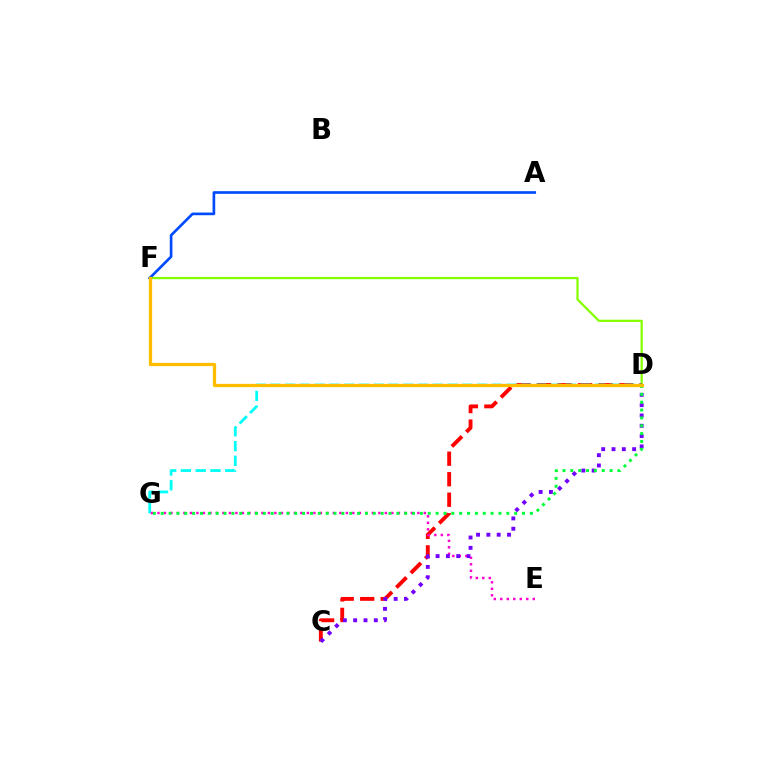{('D', 'F'): [{'color': '#84ff00', 'line_style': 'solid', 'thickness': 1.62}, {'color': '#ffbd00', 'line_style': 'solid', 'thickness': 2.34}], ('C', 'D'): [{'color': '#ff0000', 'line_style': 'dashed', 'thickness': 2.79}, {'color': '#7200ff', 'line_style': 'dotted', 'thickness': 2.8}], ('D', 'G'): [{'color': '#00fff6', 'line_style': 'dashed', 'thickness': 2.01}, {'color': '#00ff39', 'line_style': 'dotted', 'thickness': 2.13}], ('E', 'G'): [{'color': '#ff00cf', 'line_style': 'dotted', 'thickness': 1.77}], ('A', 'F'): [{'color': '#004bff', 'line_style': 'solid', 'thickness': 1.92}]}